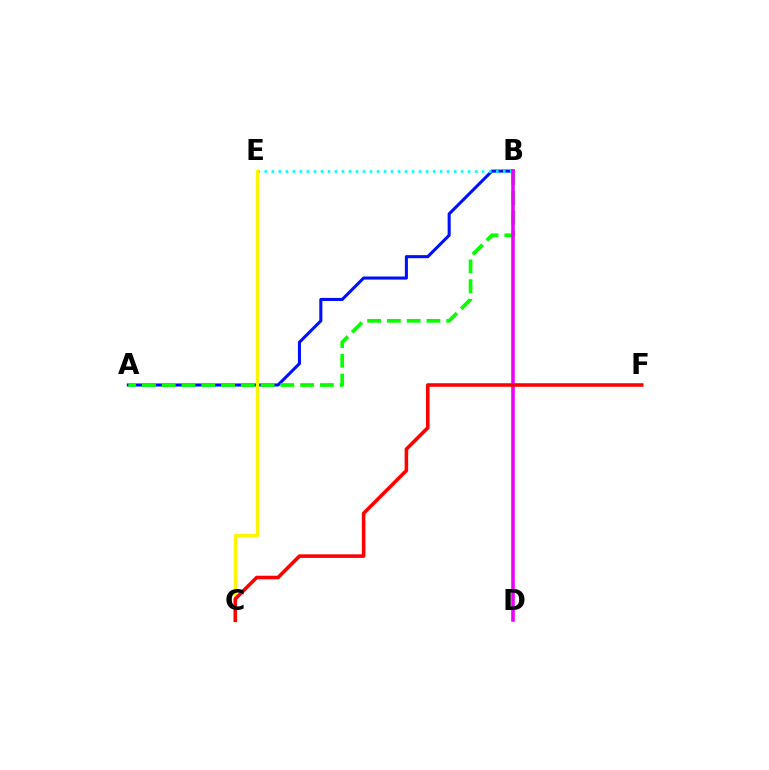{('A', 'B'): [{'color': '#0010ff', 'line_style': 'solid', 'thickness': 2.21}, {'color': '#08ff00', 'line_style': 'dashed', 'thickness': 2.69}], ('B', 'E'): [{'color': '#00fff6', 'line_style': 'dotted', 'thickness': 1.91}], ('C', 'E'): [{'color': '#fcf500', 'line_style': 'solid', 'thickness': 2.39}], ('B', 'D'): [{'color': '#ee00ff', 'line_style': 'solid', 'thickness': 2.57}], ('C', 'F'): [{'color': '#ff0000', 'line_style': 'solid', 'thickness': 2.57}]}